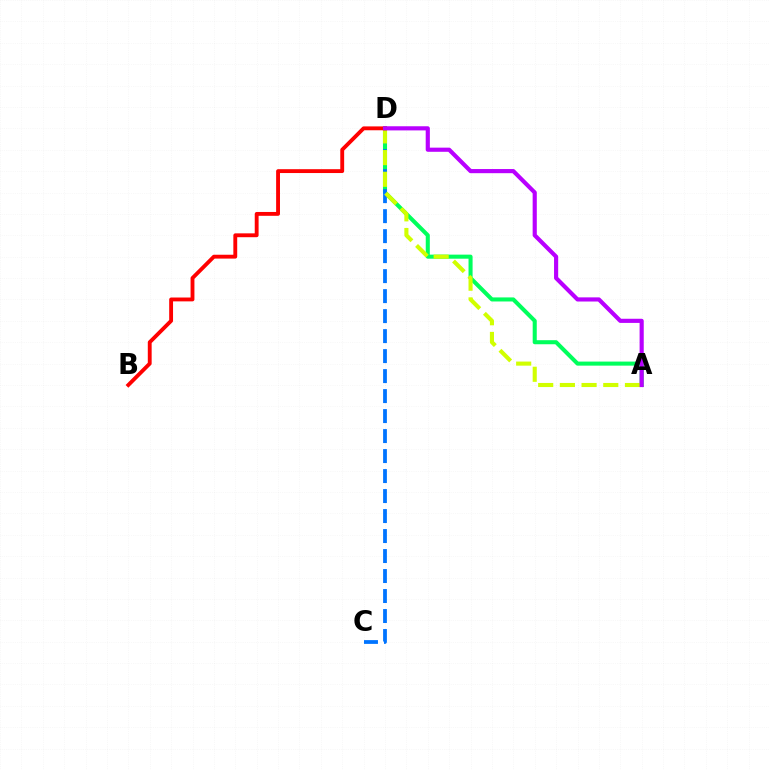{('A', 'D'): [{'color': '#00ff5c', 'line_style': 'solid', 'thickness': 2.92}, {'color': '#d1ff00', 'line_style': 'dashed', 'thickness': 2.95}, {'color': '#b900ff', 'line_style': 'solid', 'thickness': 2.99}], ('C', 'D'): [{'color': '#0074ff', 'line_style': 'dashed', 'thickness': 2.72}], ('B', 'D'): [{'color': '#ff0000', 'line_style': 'solid', 'thickness': 2.78}]}